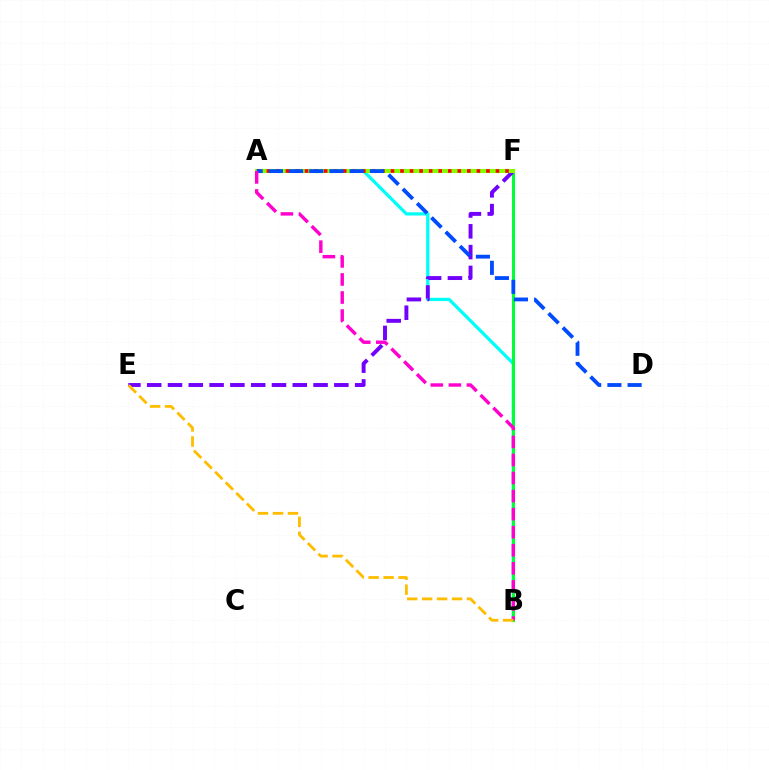{('A', 'B'): [{'color': '#00fff6', 'line_style': 'solid', 'thickness': 2.35}, {'color': '#ff00cf', 'line_style': 'dashed', 'thickness': 2.45}], ('B', 'F'): [{'color': '#00ff39', 'line_style': 'solid', 'thickness': 2.2}], ('E', 'F'): [{'color': '#7200ff', 'line_style': 'dashed', 'thickness': 2.83}], ('A', 'F'): [{'color': '#84ff00', 'line_style': 'solid', 'thickness': 2.95}, {'color': '#ff0000', 'line_style': 'dotted', 'thickness': 2.59}], ('A', 'D'): [{'color': '#004bff', 'line_style': 'dashed', 'thickness': 2.74}], ('B', 'E'): [{'color': '#ffbd00', 'line_style': 'dashed', 'thickness': 2.03}]}